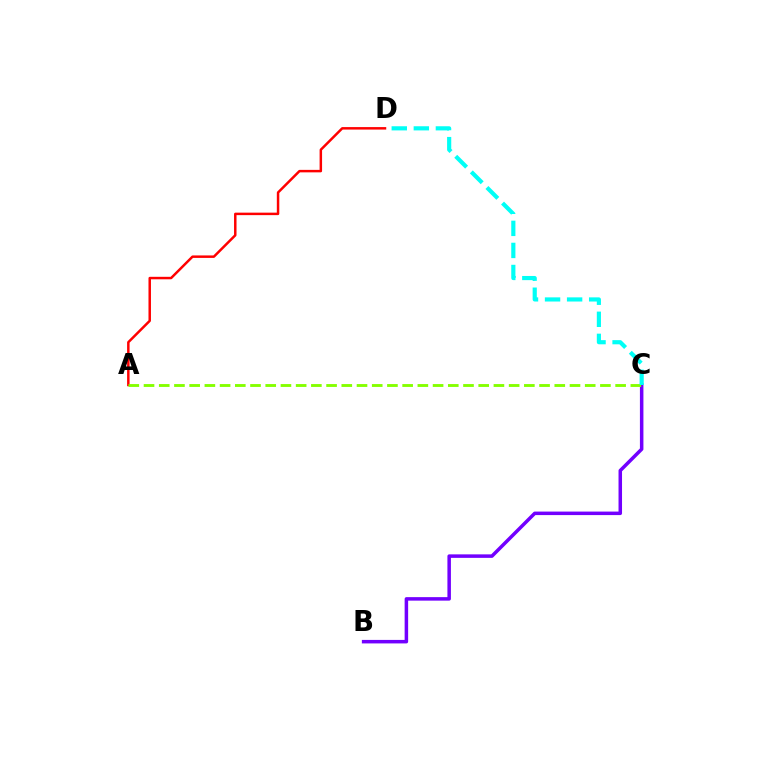{('A', 'D'): [{'color': '#ff0000', 'line_style': 'solid', 'thickness': 1.79}], ('B', 'C'): [{'color': '#7200ff', 'line_style': 'solid', 'thickness': 2.52}], ('A', 'C'): [{'color': '#84ff00', 'line_style': 'dashed', 'thickness': 2.07}], ('C', 'D'): [{'color': '#00fff6', 'line_style': 'dashed', 'thickness': 3.0}]}